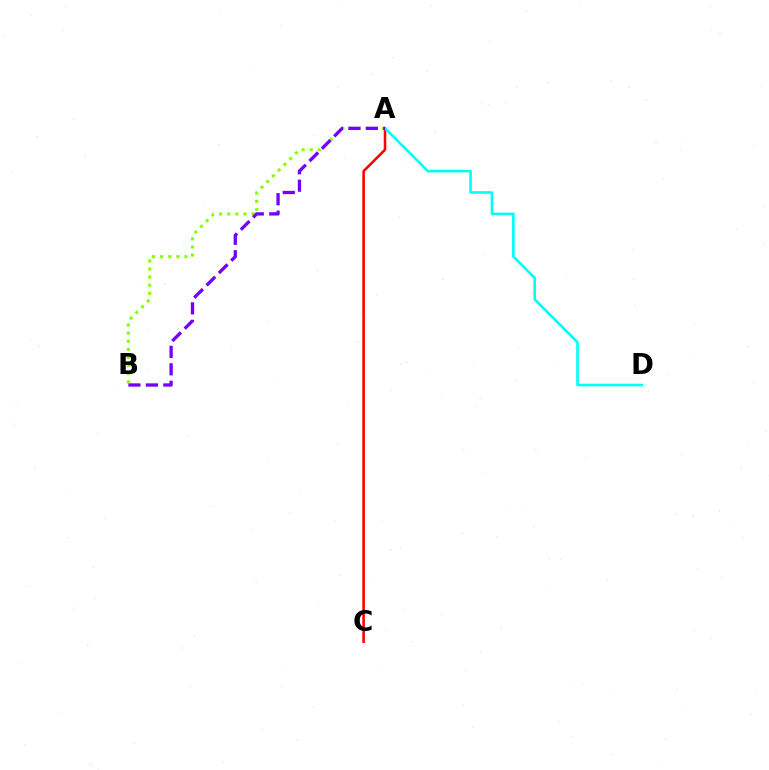{('A', 'B'): [{'color': '#84ff00', 'line_style': 'dotted', 'thickness': 2.2}, {'color': '#7200ff', 'line_style': 'dashed', 'thickness': 2.37}], ('A', 'C'): [{'color': '#ff0000', 'line_style': 'solid', 'thickness': 1.85}], ('A', 'D'): [{'color': '#00fff6', 'line_style': 'solid', 'thickness': 1.88}]}